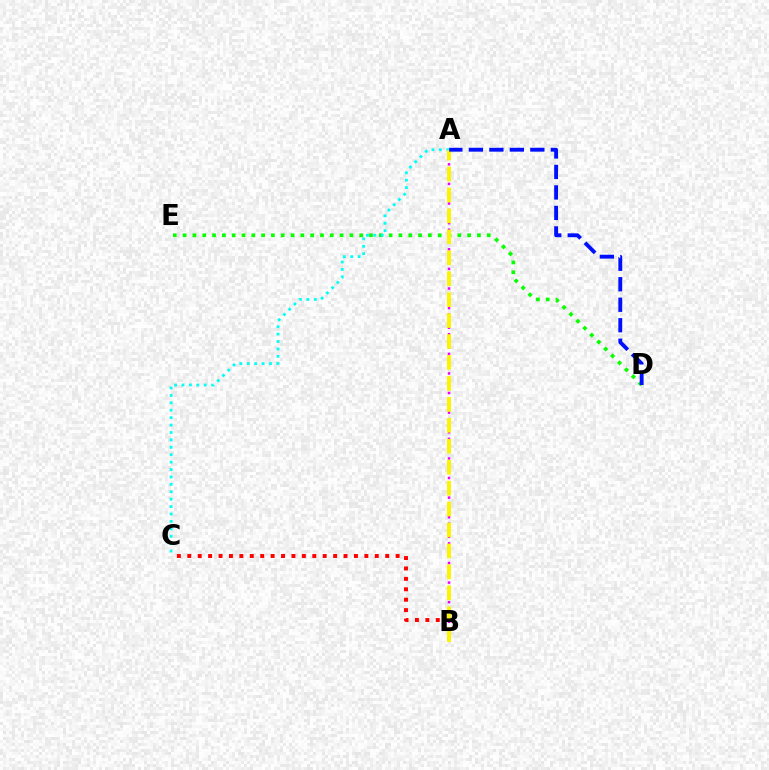{('A', 'B'): [{'color': '#ee00ff', 'line_style': 'dotted', 'thickness': 1.78}, {'color': '#fcf500', 'line_style': 'dashed', 'thickness': 2.84}], ('D', 'E'): [{'color': '#08ff00', 'line_style': 'dotted', 'thickness': 2.67}], ('A', 'C'): [{'color': '#00fff6', 'line_style': 'dotted', 'thickness': 2.01}], ('B', 'C'): [{'color': '#ff0000', 'line_style': 'dotted', 'thickness': 2.83}], ('A', 'D'): [{'color': '#0010ff', 'line_style': 'dashed', 'thickness': 2.78}]}